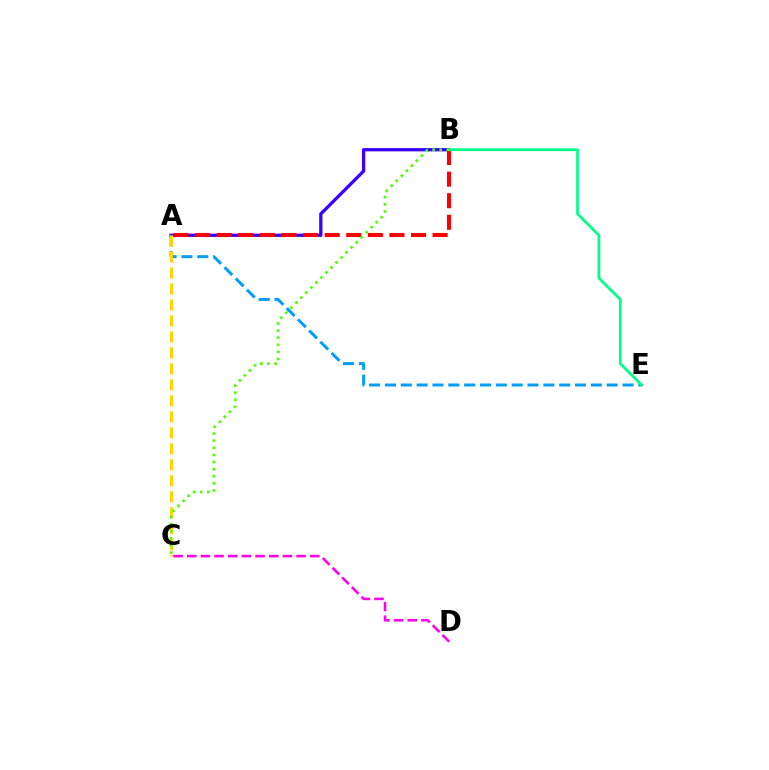{('A', 'B'): [{'color': '#3700ff', 'line_style': 'solid', 'thickness': 2.36}, {'color': '#ff0000', 'line_style': 'dashed', 'thickness': 2.93}], ('A', 'E'): [{'color': '#009eff', 'line_style': 'dashed', 'thickness': 2.15}], ('B', 'E'): [{'color': '#00ff86', 'line_style': 'solid', 'thickness': 1.98}], ('A', 'C'): [{'color': '#ffd500', 'line_style': 'dashed', 'thickness': 2.17}], ('C', 'D'): [{'color': '#ff00ed', 'line_style': 'dashed', 'thickness': 1.86}], ('B', 'C'): [{'color': '#4fff00', 'line_style': 'dotted', 'thickness': 1.93}]}